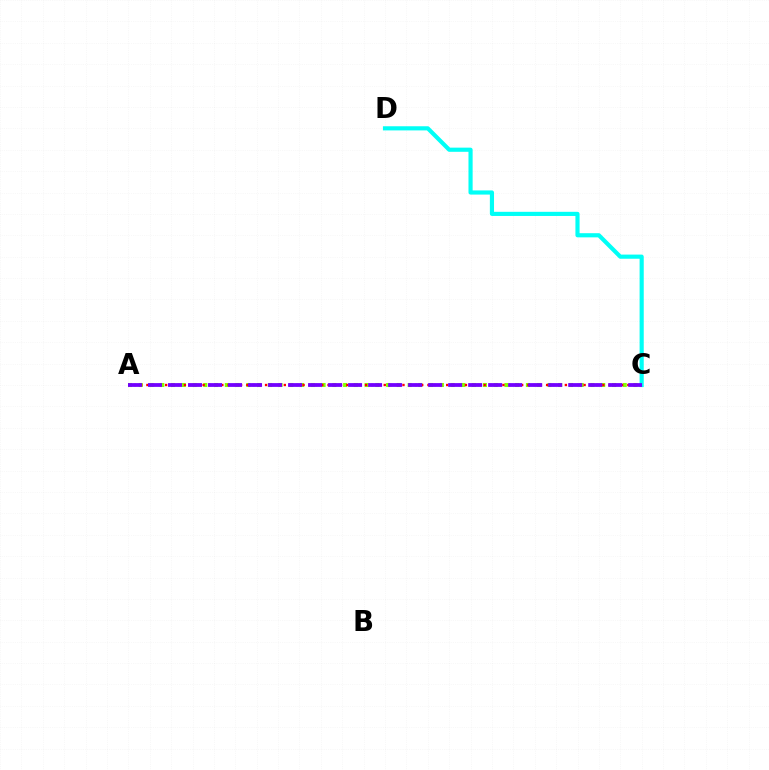{('A', 'C'): [{'color': '#84ff00', 'line_style': 'dotted', 'thickness': 2.92}, {'color': '#ff0000', 'line_style': 'dotted', 'thickness': 1.7}, {'color': '#7200ff', 'line_style': 'dashed', 'thickness': 2.72}], ('C', 'D'): [{'color': '#00fff6', 'line_style': 'solid', 'thickness': 2.99}]}